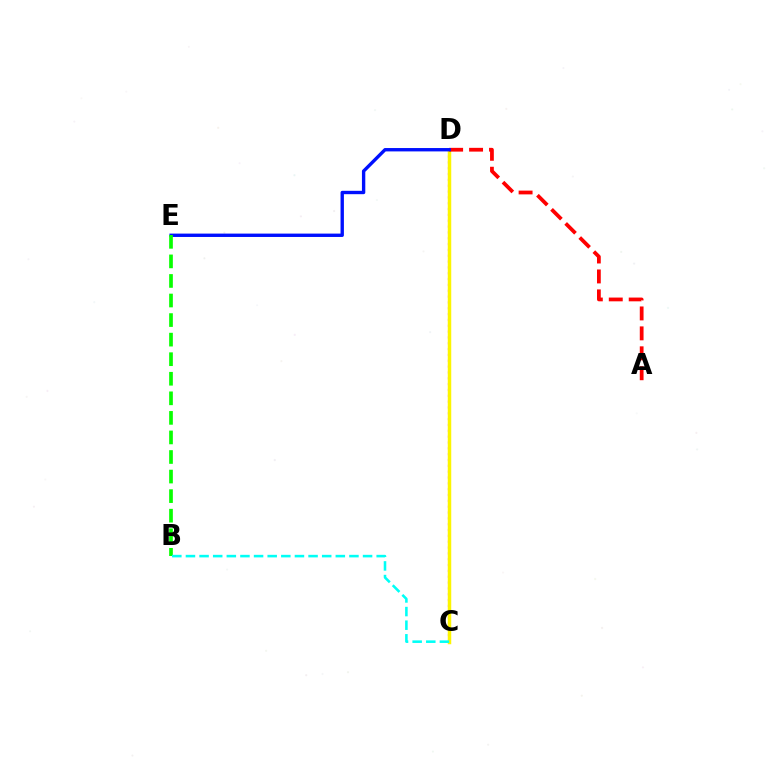{('C', 'D'): [{'color': '#ee00ff', 'line_style': 'dotted', 'thickness': 1.59}, {'color': '#fcf500', 'line_style': 'solid', 'thickness': 2.5}], ('A', 'D'): [{'color': '#ff0000', 'line_style': 'dashed', 'thickness': 2.71}], ('D', 'E'): [{'color': '#0010ff', 'line_style': 'solid', 'thickness': 2.42}], ('B', 'E'): [{'color': '#08ff00', 'line_style': 'dashed', 'thickness': 2.66}], ('B', 'C'): [{'color': '#00fff6', 'line_style': 'dashed', 'thickness': 1.85}]}